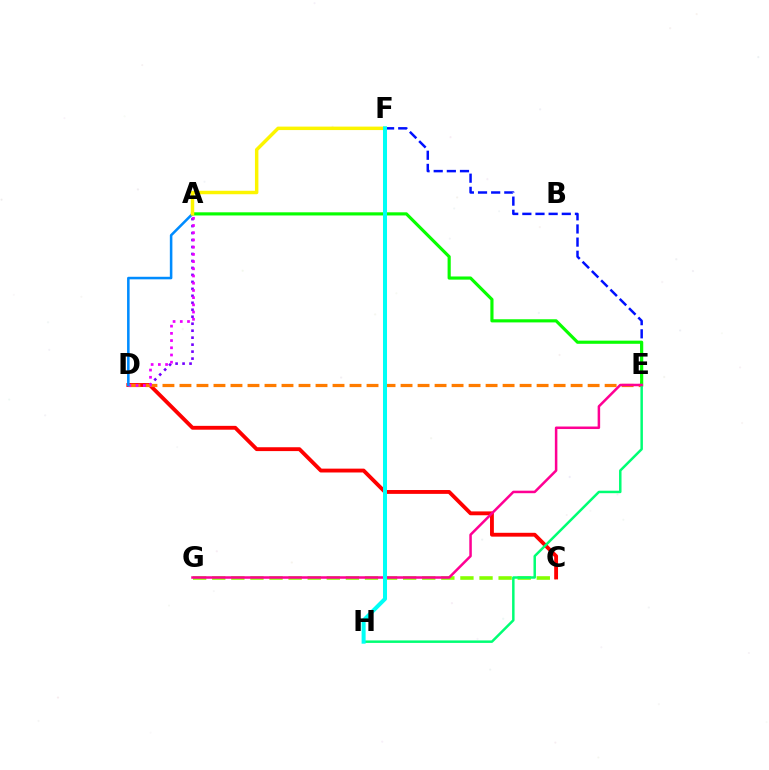{('A', 'D'): [{'color': '#7200ff', 'line_style': 'dotted', 'thickness': 1.9}, {'color': '#ee00ff', 'line_style': 'dotted', 'thickness': 1.96}, {'color': '#008cff', 'line_style': 'solid', 'thickness': 1.84}], ('C', 'G'): [{'color': '#84ff00', 'line_style': 'dashed', 'thickness': 2.59}], ('E', 'F'): [{'color': '#0010ff', 'line_style': 'dashed', 'thickness': 1.79}], ('A', 'E'): [{'color': '#08ff00', 'line_style': 'solid', 'thickness': 2.27}], ('C', 'D'): [{'color': '#ff0000', 'line_style': 'solid', 'thickness': 2.77}], ('D', 'E'): [{'color': '#ff7c00', 'line_style': 'dashed', 'thickness': 2.31}], ('E', 'H'): [{'color': '#00ff74', 'line_style': 'solid', 'thickness': 1.79}], ('A', 'F'): [{'color': '#fcf500', 'line_style': 'solid', 'thickness': 2.49}], ('E', 'G'): [{'color': '#ff0094', 'line_style': 'solid', 'thickness': 1.81}], ('F', 'H'): [{'color': '#00fff6', 'line_style': 'solid', 'thickness': 2.89}]}